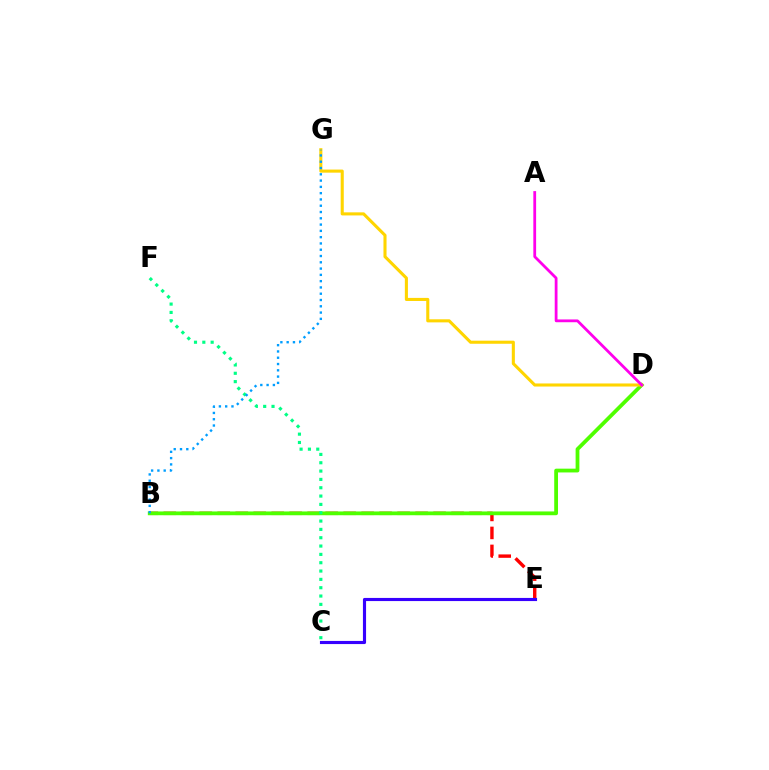{('B', 'E'): [{'color': '#ff0000', 'line_style': 'dashed', 'thickness': 2.44}], ('B', 'D'): [{'color': '#4fff00', 'line_style': 'solid', 'thickness': 2.72}], ('C', 'F'): [{'color': '#00ff86', 'line_style': 'dotted', 'thickness': 2.26}], ('D', 'G'): [{'color': '#ffd500', 'line_style': 'solid', 'thickness': 2.22}], ('C', 'E'): [{'color': '#3700ff', 'line_style': 'solid', 'thickness': 2.26}], ('A', 'D'): [{'color': '#ff00ed', 'line_style': 'solid', 'thickness': 2.0}], ('B', 'G'): [{'color': '#009eff', 'line_style': 'dotted', 'thickness': 1.71}]}